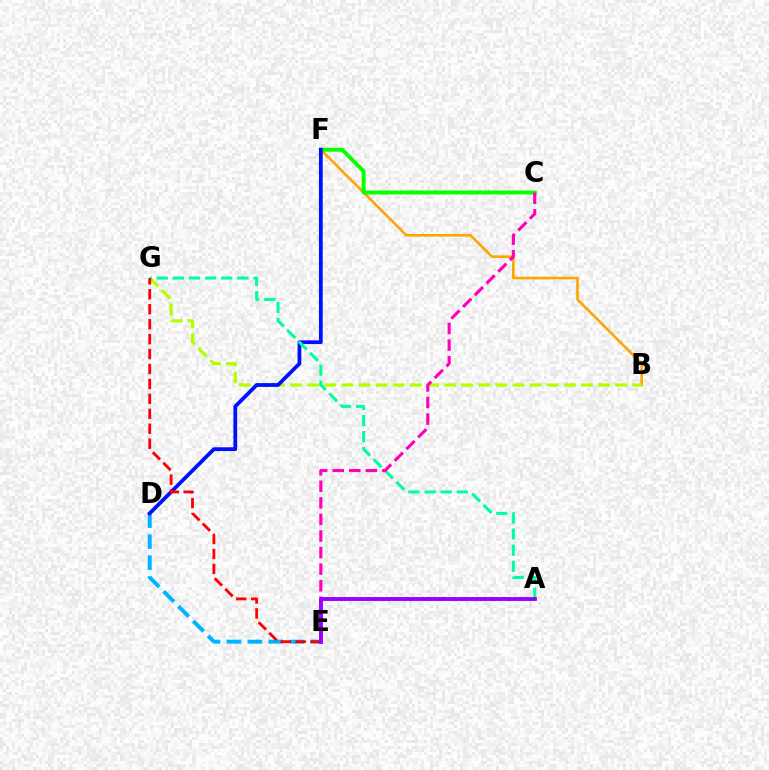{('B', 'F'): [{'color': '#ffa500', 'line_style': 'solid', 'thickness': 1.88}], ('C', 'F'): [{'color': '#08ff00', 'line_style': 'solid', 'thickness': 2.83}], ('D', 'E'): [{'color': '#00b5ff', 'line_style': 'dashed', 'thickness': 2.85}], ('B', 'G'): [{'color': '#b3ff00', 'line_style': 'dashed', 'thickness': 2.32}], ('D', 'F'): [{'color': '#0010ff', 'line_style': 'solid', 'thickness': 2.71}], ('A', 'G'): [{'color': '#00ff9d', 'line_style': 'dashed', 'thickness': 2.19}], ('C', 'E'): [{'color': '#ff00bd', 'line_style': 'dashed', 'thickness': 2.25}], ('E', 'G'): [{'color': '#ff0000', 'line_style': 'dashed', 'thickness': 2.03}], ('A', 'E'): [{'color': '#9b00ff', 'line_style': 'solid', 'thickness': 2.81}]}